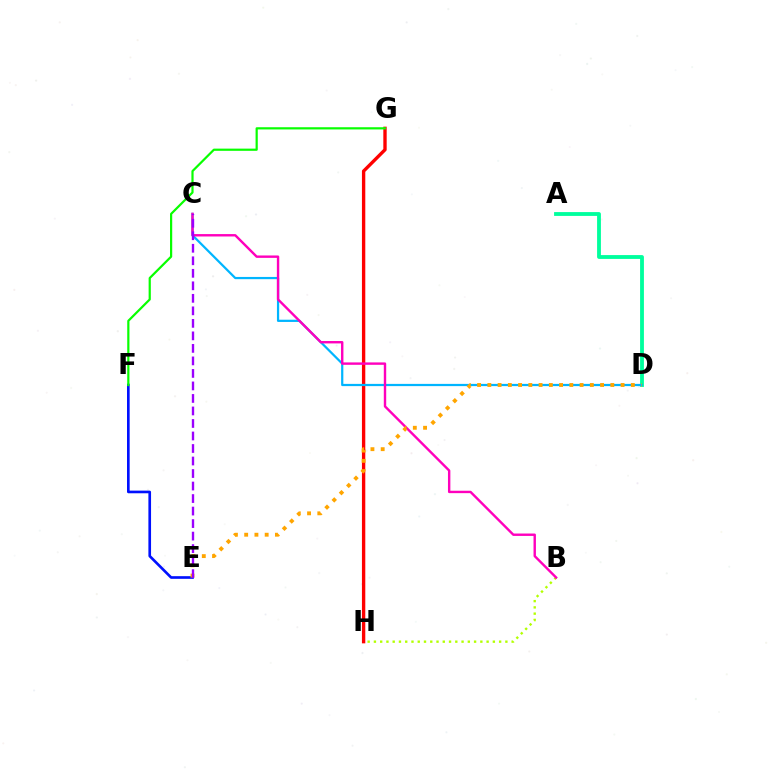{('A', 'D'): [{'color': '#00ff9d', 'line_style': 'solid', 'thickness': 2.75}], ('E', 'F'): [{'color': '#0010ff', 'line_style': 'solid', 'thickness': 1.91}], ('G', 'H'): [{'color': '#ff0000', 'line_style': 'solid', 'thickness': 2.42}], ('F', 'G'): [{'color': '#08ff00', 'line_style': 'solid', 'thickness': 1.59}], ('C', 'D'): [{'color': '#00b5ff', 'line_style': 'solid', 'thickness': 1.61}], ('B', 'H'): [{'color': '#b3ff00', 'line_style': 'dotted', 'thickness': 1.7}], ('B', 'C'): [{'color': '#ff00bd', 'line_style': 'solid', 'thickness': 1.73}], ('D', 'E'): [{'color': '#ffa500', 'line_style': 'dotted', 'thickness': 2.78}], ('C', 'E'): [{'color': '#9b00ff', 'line_style': 'dashed', 'thickness': 1.7}]}